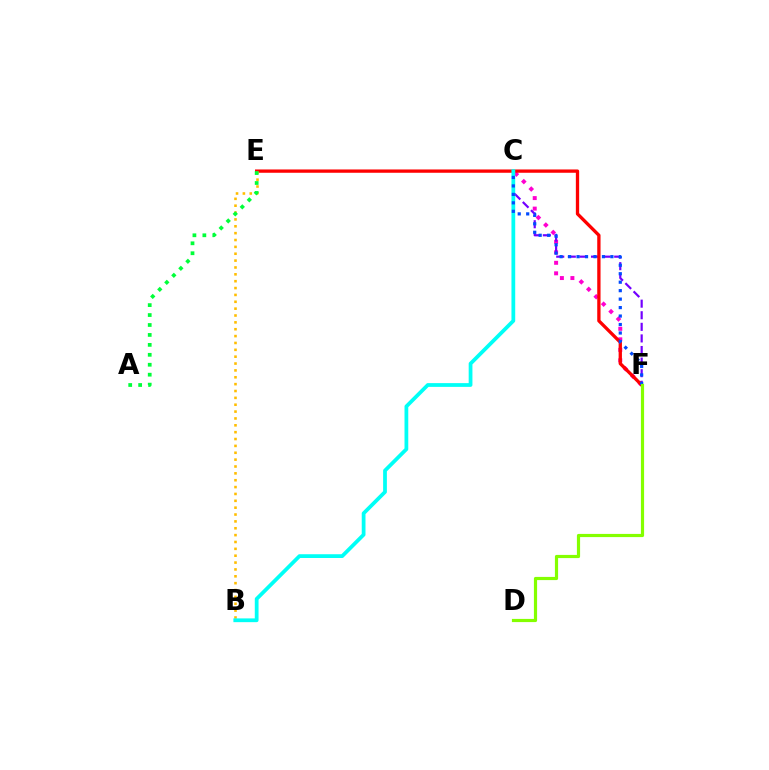{('C', 'F'): [{'color': '#ff00cf', 'line_style': 'dotted', 'thickness': 2.86}, {'color': '#7200ff', 'line_style': 'dashed', 'thickness': 1.57}, {'color': '#004bff', 'line_style': 'dotted', 'thickness': 2.3}], ('E', 'F'): [{'color': '#ff0000', 'line_style': 'solid', 'thickness': 2.38}], ('B', 'E'): [{'color': '#ffbd00', 'line_style': 'dotted', 'thickness': 1.86}], ('B', 'C'): [{'color': '#00fff6', 'line_style': 'solid', 'thickness': 2.71}], ('A', 'E'): [{'color': '#00ff39', 'line_style': 'dotted', 'thickness': 2.7}], ('D', 'F'): [{'color': '#84ff00', 'line_style': 'solid', 'thickness': 2.29}]}